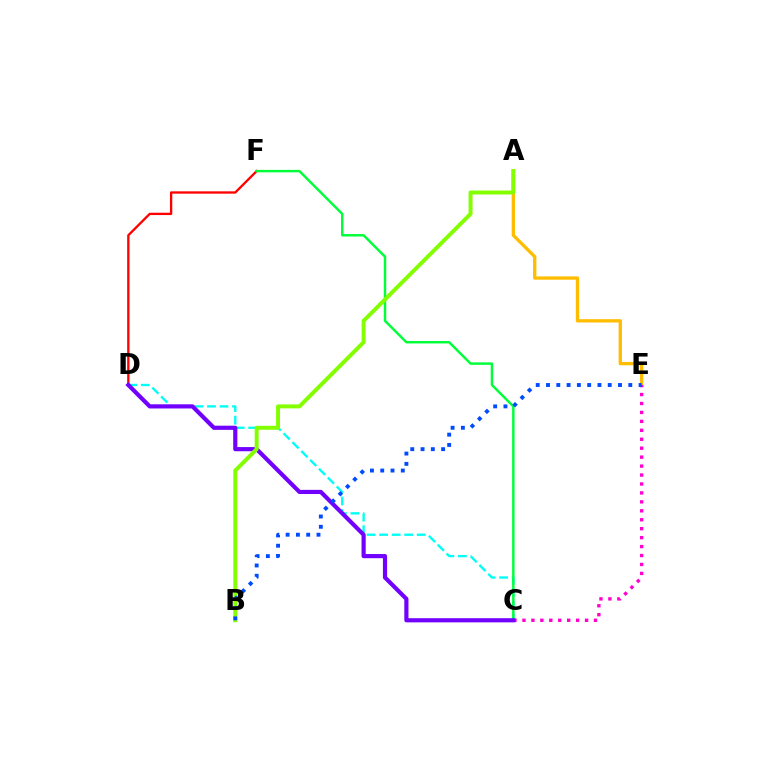{('A', 'E'): [{'color': '#ffbd00', 'line_style': 'solid', 'thickness': 2.39}], ('D', 'F'): [{'color': '#ff0000', 'line_style': 'solid', 'thickness': 1.67}], ('C', 'E'): [{'color': '#ff00cf', 'line_style': 'dotted', 'thickness': 2.43}], ('C', 'D'): [{'color': '#00fff6', 'line_style': 'dashed', 'thickness': 1.7}, {'color': '#7200ff', 'line_style': 'solid', 'thickness': 3.0}], ('C', 'F'): [{'color': '#00ff39', 'line_style': 'solid', 'thickness': 1.76}], ('A', 'B'): [{'color': '#84ff00', 'line_style': 'solid', 'thickness': 2.86}], ('B', 'E'): [{'color': '#004bff', 'line_style': 'dotted', 'thickness': 2.79}]}